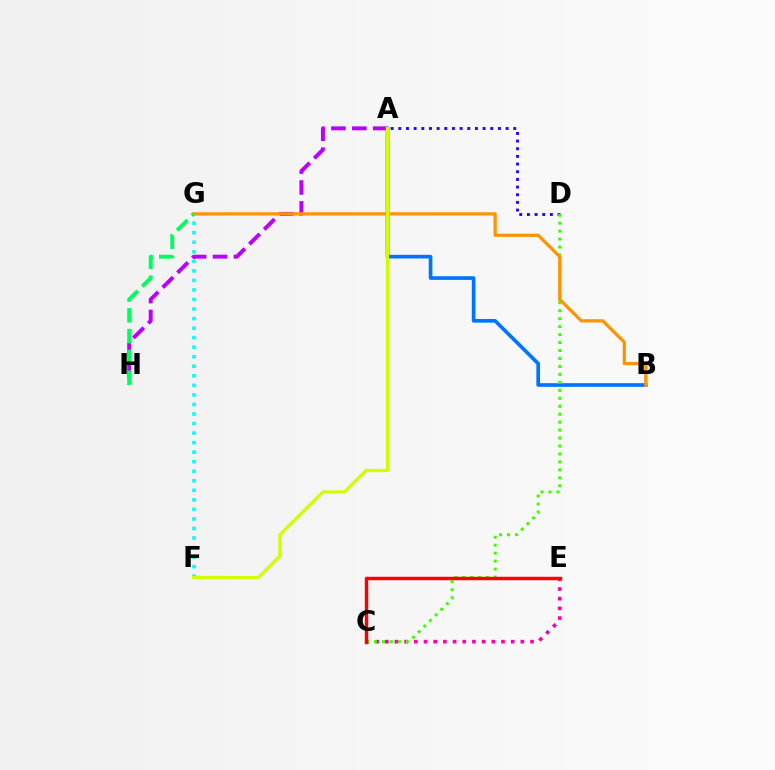{('C', 'E'): [{'color': '#ff00ac', 'line_style': 'dotted', 'thickness': 2.63}, {'color': '#ff0000', 'line_style': 'solid', 'thickness': 2.48}], ('A', 'H'): [{'color': '#b900ff', 'line_style': 'dashed', 'thickness': 2.84}], ('A', 'B'): [{'color': '#0074ff', 'line_style': 'solid', 'thickness': 2.63}], ('A', 'D'): [{'color': '#2500ff', 'line_style': 'dotted', 'thickness': 2.08}], ('F', 'G'): [{'color': '#00fff6', 'line_style': 'dotted', 'thickness': 2.59}], ('C', 'D'): [{'color': '#3dff00', 'line_style': 'dotted', 'thickness': 2.16}], ('B', 'G'): [{'color': '#ff9400', 'line_style': 'solid', 'thickness': 2.34}], ('G', 'H'): [{'color': '#00ff5c', 'line_style': 'dashed', 'thickness': 2.83}], ('A', 'F'): [{'color': '#d1ff00', 'line_style': 'solid', 'thickness': 2.34}]}